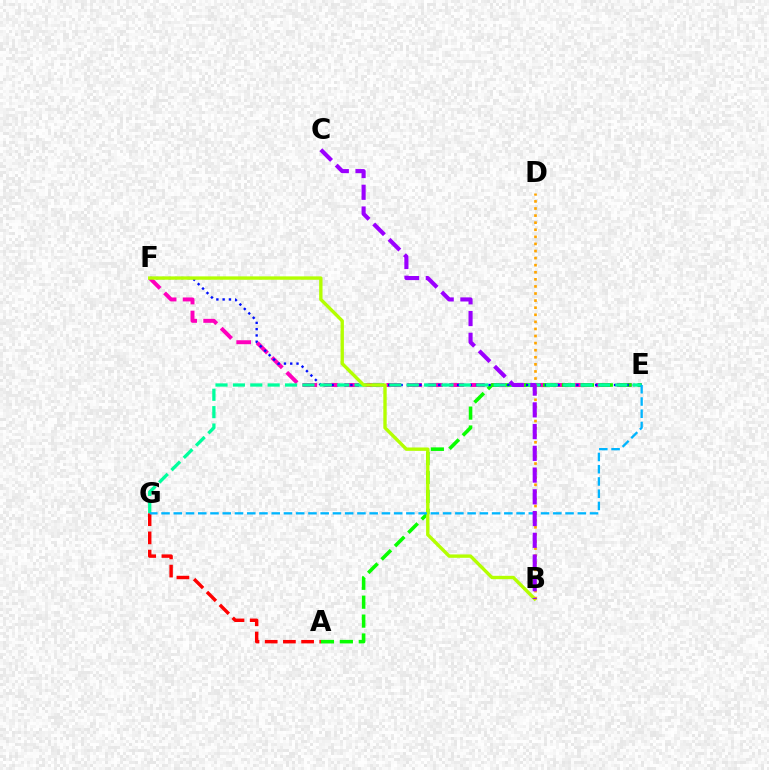{('E', 'F'): [{'color': '#ff00bd', 'line_style': 'dashed', 'thickness': 2.85}, {'color': '#0010ff', 'line_style': 'dotted', 'thickness': 1.71}], ('A', 'E'): [{'color': '#08ff00', 'line_style': 'dashed', 'thickness': 2.57}], ('E', 'G'): [{'color': '#00ff9d', 'line_style': 'dashed', 'thickness': 2.36}, {'color': '#00b5ff', 'line_style': 'dashed', 'thickness': 1.66}], ('A', 'G'): [{'color': '#ff0000', 'line_style': 'dashed', 'thickness': 2.47}], ('B', 'F'): [{'color': '#b3ff00', 'line_style': 'solid', 'thickness': 2.43}], ('B', 'D'): [{'color': '#ffa500', 'line_style': 'dotted', 'thickness': 1.92}], ('B', 'C'): [{'color': '#9b00ff', 'line_style': 'dashed', 'thickness': 2.95}]}